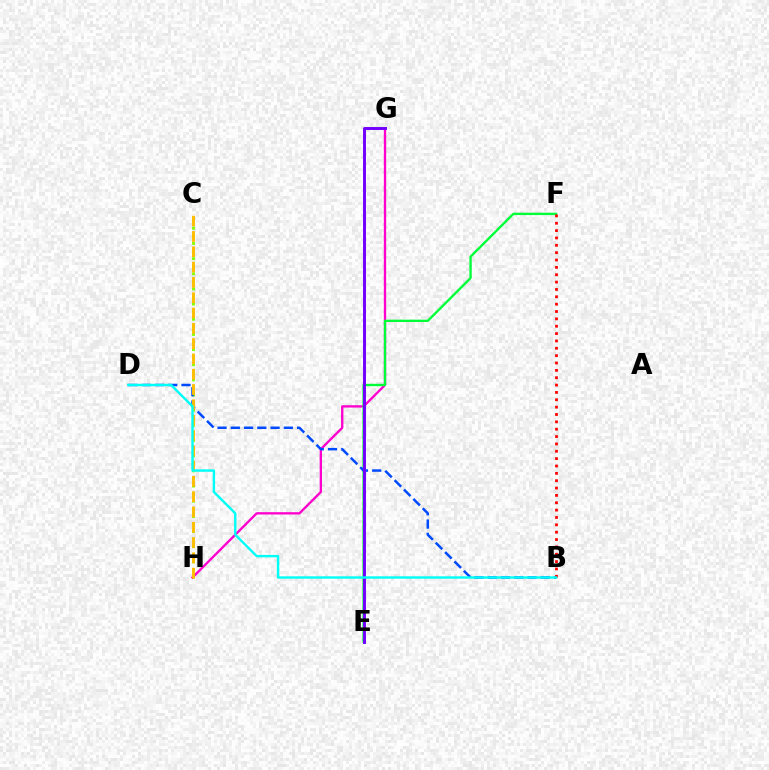{('C', 'H'): [{'color': '#84ff00', 'line_style': 'dotted', 'thickness': 2.06}, {'color': '#ffbd00', 'line_style': 'dashed', 'thickness': 2.08}], ('G', 'H'): [{'color': '#ff00cf', 'line_style': 'solid', 'thickness': 1.68}], ('E', 'F'): [{'color': '#00ff39', 'line_style': 'solid', 'thickness': 1.7}], ('B', 'D'): [{'color': '#004bff', 'line_style': 'dashed', 'thickness': 1.8}, {'color': '#00fff6', 'line_style': 'solid', 'thickness': 1.72}], ('B', 'F'): [{'color': '#ff0000', 'line_style': 'dotted', 'thickness': 2.0}], ('E', 'G'): [{'color': '#7200ff', 'line_style': 'solid', 'thickness': 2.11}]}